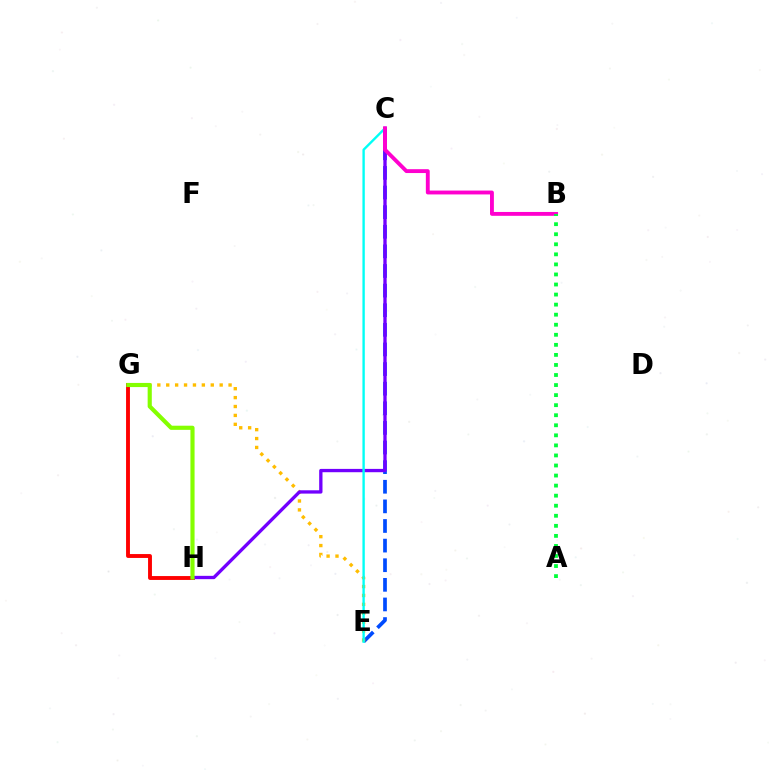{('G', 'H'): [{'color': '#ff0000', 'line_style': 'solid', 'thickness': 2.8}, {'color': '#84ff00', 'line_style': 'solid', 'thickness': 2.98}], ('C', 'E'): [{'color': '#004bff', 'line_style': 'dashed', 'thickness': 2.66}, {'color': '#00fff6', 'line_style': 'solid', 'thickness': 1.71}], ('E', 'G'): [{'color': '#ffbd00', 'line_style': 'dotted', 'thickness': 2.42}], ('C', 'H'): [{'color': '#7200ff', 'line_style': 'solid', 'thickness': 2.39}], ('B', 'C'): [{'color': '#ff00cf', 'line_style': 'solid', 'thickness': 2.78}], ('A', 'B'): [{'color': '#00ff39', 'line_style': 'dotted', 'thickness': 2.73}]}